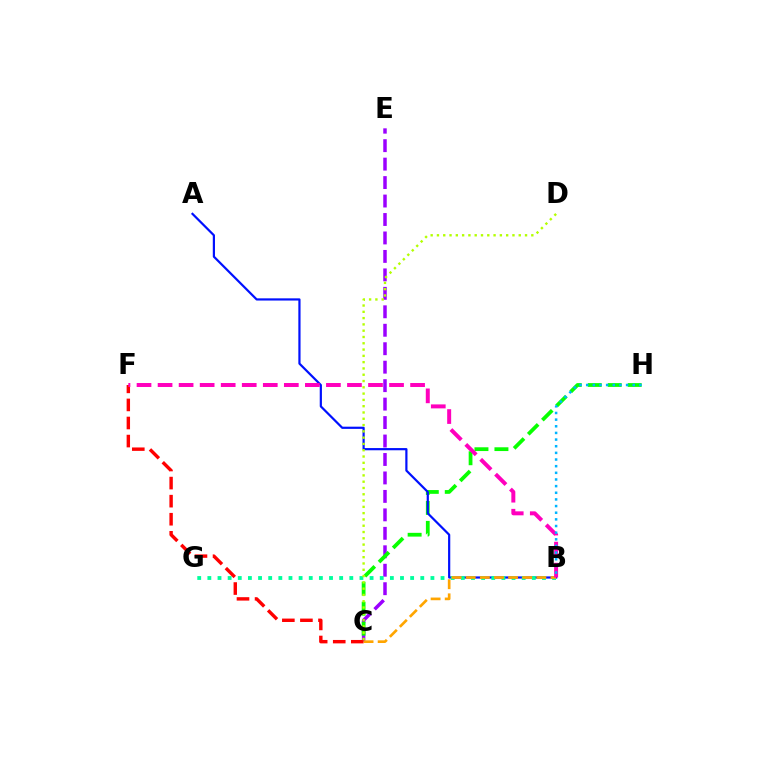{('C', 'E'): [{'color': '#9b00ff', 'line_style': 'dashed', 'thickness': 2.51}], ('C', 'H'): [{'color': '#08ff00', 'line_style': 'dashed', 'thickness': 2.71}], ('A', 'B'): [{'color': '#0010ff', 'line_style': 'solid', 'thickness': 1.58}], ('B', 'G'): [{'color': '#00ff9d', 'line_style': 'dotted', 'thickness': 2.75}], ('C', 'F'): [{'color': '#ff0000', 'line_style': 'dashed', 'thickness': 2.45}], ('B', 'C'): [{'color': '#ffa500', 'line_style': 'dashed', 'thickness': 1.92}], ('B', 'F'): [{'color': '#ff00bd', 'line_style': 'dashed', 'thickness': 2.86}], ('B', 'H'): [{'color': '#00b5ff', 'line_style': 'dotted', 'thickness': 1.81}], ('C', 'D'): [{'color': '#b3ff00', 'line_style': 'dotted', 'thickness': 1.71}]}